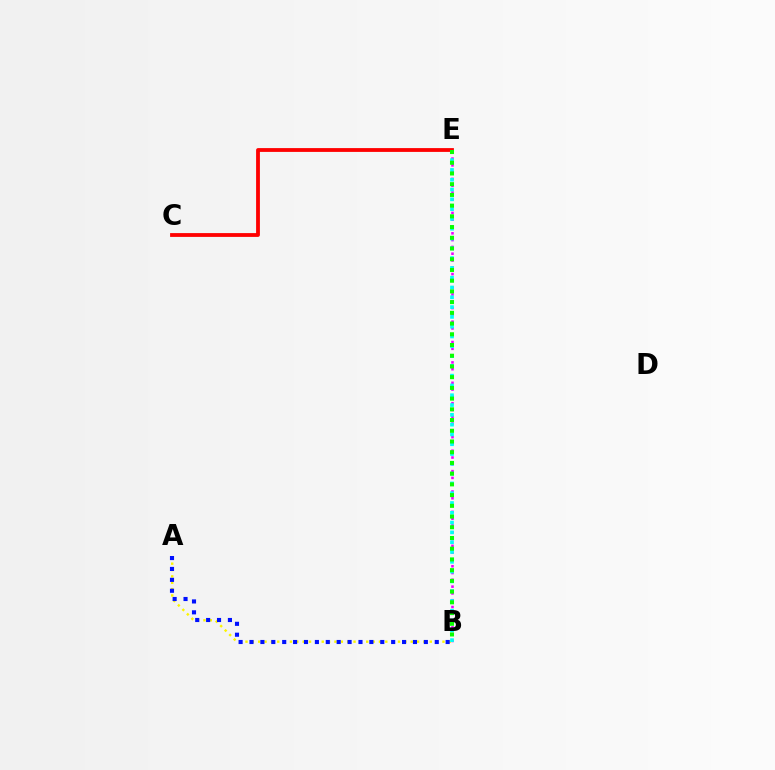{('B', 'E'): [{'color': '#ee00ff', 'line_style': 'dotted', 'thickness': 1.85}, {'color': '#00fff6', 'line_style': 'dotted', 'thickness': 2.66}, {'color': '#08ff00', 'line_style': 'dotted', 'thickness': 2.91}], ('A', 'B'): [{'color': '#fcf500', 'line_style': 'dotted', 'thickness': 1.73}, {'color': '#0010ff', 'line_style': 'dotted', 'thickness': 2.96}], ('C', 'E'): [{'color': '#ff0000', 'line_style': 'solid', 'thickness': 2.74}]}